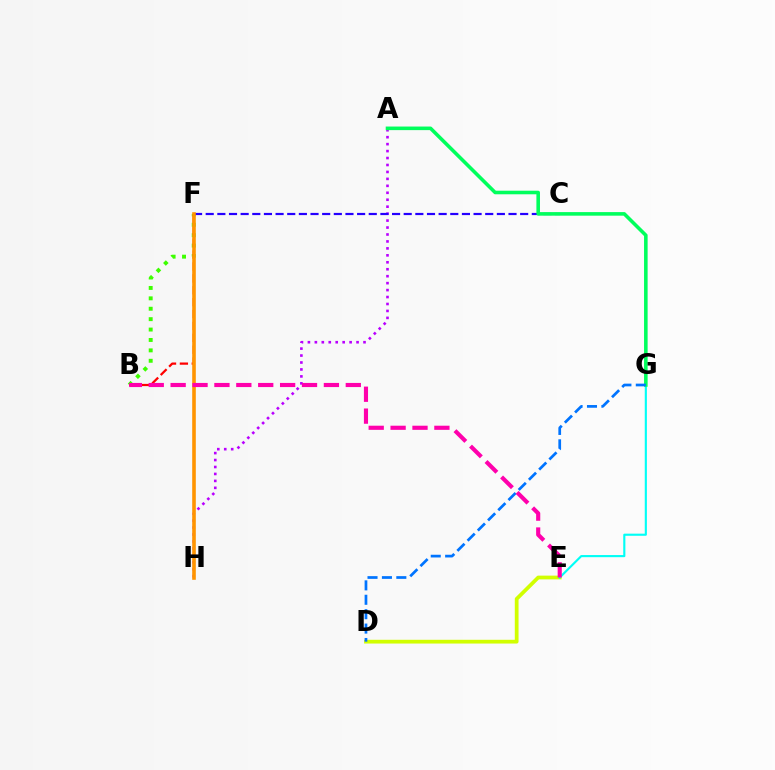{('A', 'H'): [{'color': '#b900ff', 'line_style': 'dotted', 'thickness': 1.89}], ('B', 'F'): [{'color': '#3dff00', 'line_style': 'dotted', 'thickness': 2.83}, {'color': '#ff0000', 'line_style': 'dashed', 'thickness': 1.61}], ('D', 'E'): [{'color': '#d1ff00', 'line_style': 'solid', 'thickness': 2.7}], ('C', 'F'): [{'color': '#2500ff', 'line_style': 'dashed', 'thickness': 1.58}], ('E', 'G'): [{'color': '#00fff6', 'line_style': 'solid', 'thickness': 1.54}], ('F', 'H'): [{'color': '#ff9400', 'line_style': 'solid', 'thickness': 2.6}], ('A', 'G'): [{'color': '#00ff5c', 'line_style': 'solid', 'thickness': 2.57}], ('D', 'G'): [{'color': '#0074ff', 'line_style': 'dashed', 'thickness': 1.96}], ('B', 'E'): [{'color': '#ff00ac', 'line_style': 'dashed', 'thickness': 2.97}]}